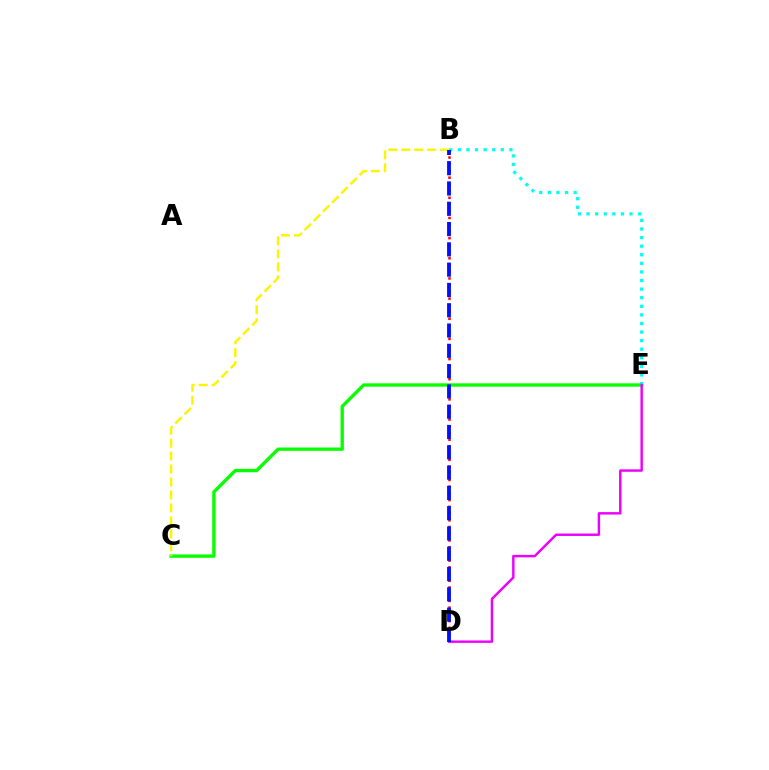{('B', 'D'): [{'color': '#ff0000', 'line_style': 'dotted', 'thickness': 1.83}, {'color': '#0010ff', 'line_style': 'dashed', 'thickness': 2.76}], ('C', 'E'): [{'color': '#08ff00', 'line_style': 'solid', 'thickness': 2.4}], ('B', 'E'): [{'color': '#00fff6', 'line_style': 'dotted', 'thickness': 2.33}], ('D', 'E'): [{'color': '#ee00ff', 'line_style': 'solid', 'thickness': 1.76}], ('B', 'C'): [{'color': '#fcf500', 'line_style': 'dashed', 'thickness': 1.76}]}